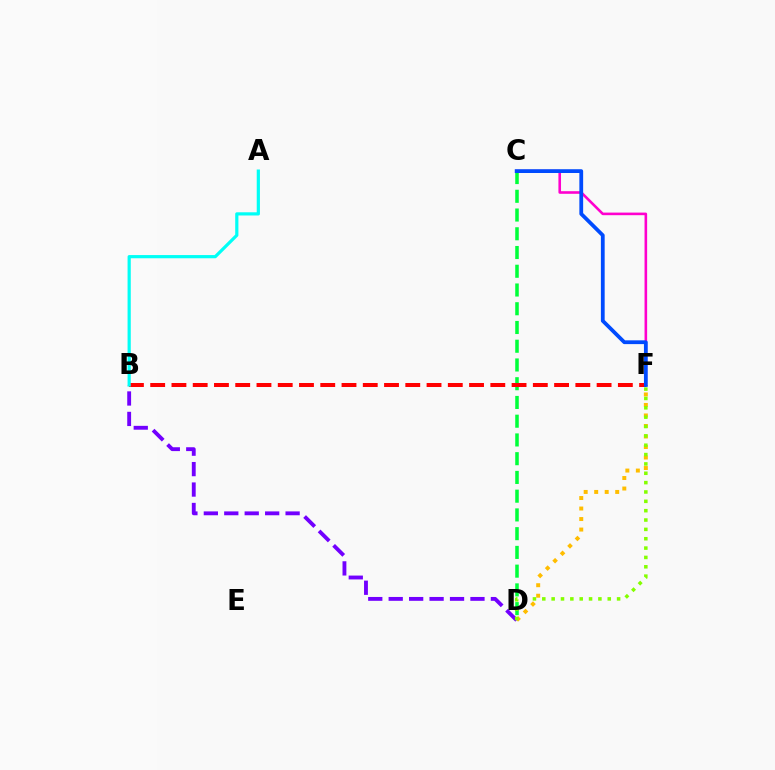{('C', 'F'): [{'color': '#ff00cf', 'line_style': 'solid', 'thickness': 1.87}, {'color': '#004bff', 'line_style': 'solid', 'thickness': 2.72}], ('C', 'D'): [{'color': '#00ff39', 'line_style': 'dashed', 'thickness': 2.55}], ('D', 'F'): [{'color': '#ffbd00', 'line_style': 'dotted', 'thickness': 2.86}, {'color': '#84ff00', 'line_style': 'dotted', 'thickness': 2.54}], ('B', 'F'): [{'color': '#ff0000', 'line_style': 'dashed', 'thickness': 2.89}], ('B', 'D'): [{'color': '#7200ff', 'line_style': 'dashed', 'thickness': 2.78}], ('A', 'B'): [{'color': '#00fff6', 'line_style': 'solid', 'thickness': 2.3}]}